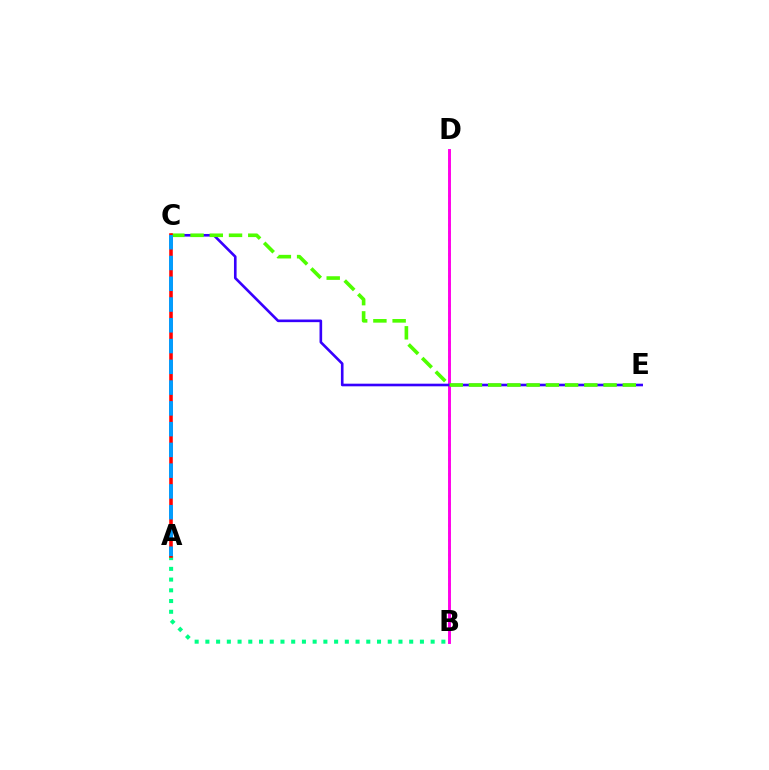{('B', 'D'): [{'color': '#ffd500', 'line_style': 'dotted', 'thickness': 1.99}, {'color': '#ff00ed', 'line_style': 'solid', 'thickness': 2.1}], ('C', 'E'): [{'color': '#3700ff', 'line_style': 'solid', 'thickness': 1.89}, {'color': '#4fff00', 'line_style': 'dashed', 'thickness': 2.61}], ('A', 'B'): [{'color': '#00ff86', 'line_style': 'dotted', 'thickness': 2.91}], ('A', 'C'): [{'color': '#ff0000', 'line_style': 'solid', 'thickness': 2.57}, {'color': '#009eff', 'line_style': 'dashed', 'thickness': 2.82}]}